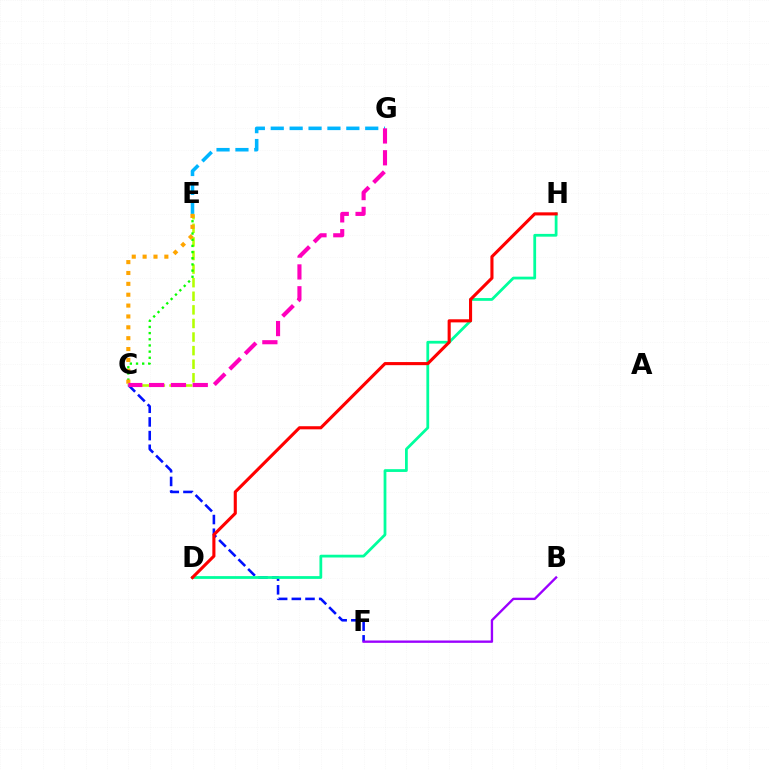{('E', 'G'): [{'color': '#00b5ff', 'line_style': 'dashed', 'thickness': 2.57}], ('C', 'F'): [{'color': '#0010ff', 'line_style': 'dashed', 'thickness': 1.86}], ('B', 'F'): [{'color': '#9b00ff', 'line_style': 'solid', 'thickness': 1.69}], ('C', 'E'): [{'color': '#b3ff00', 'line_style': 'dashed', 'thickness': 1.85}, {'color': '#08ff00', 'line_style': 'dotted', 'thickness': 1.68}, {'color': '#ffa500', 'line_style': 'dotted', 'thickness': 2.95}], ('D', 'H'): [{'color': '#00ff9d', 'line_style': 'solid', 'thickness': 2.0}, {'color': '#ff0000', 'line_style': 'solid', 'thickness': 2.23}], ('C', 'G'): [{'color': '#ff00bd', 'line_style': 'dashed', 'thickness': 2.97}]}